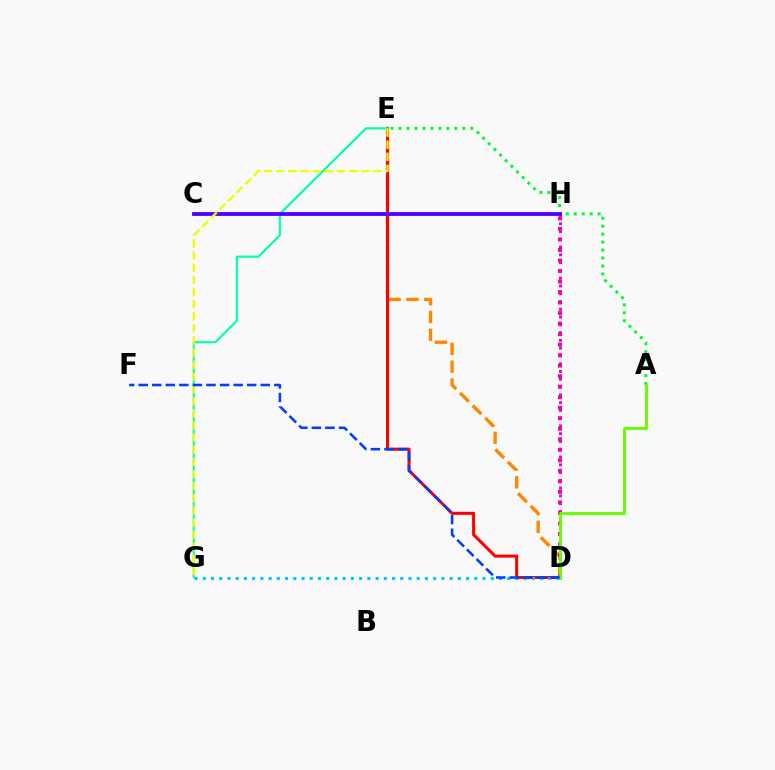{('D', 'E'): [{'color': '#ff8800', 'line_style': 'dashed', 'thickness': 2.42}, {'color': '#ff0000', 'line_style': 'solid', 'thickness': 2.2}], ('D', 'G'): [{'color': '#00c7ff', 'line_style': 'dotted', 'thickness': 2.24}], ('D', 'H'): [{'color': '#d600ff', 'line_style': 'dotted', 'thickness': 2.11}, {'color': '#ff00a0', 'line_style': 'dotted', 'thickness': 2.86}], ('A', 'E'): [{'color': '#00ff27', 'line_style': 'dotted', 'thickness': 2.16}], ('E', 'G'): [{'color': '#00ffaf', 'line_style': 'solid', 'thickness': 1.55}, {'color': '#eeff00', 'line_style': 'dashed', 'thickness': 1.65}], ('C', 'H'): [{'color': '#4f00ff', 'line_style': 'solid', 'thickness': 2.74}], ('A', 'D'): [{'color': '#66ff00', 'line_style': 'solid', 'thickness': 2.08}], ('D', 'F'): [{'color': '#003fff', 'line_style': 'dashed', 'thickness': 1.84}]}